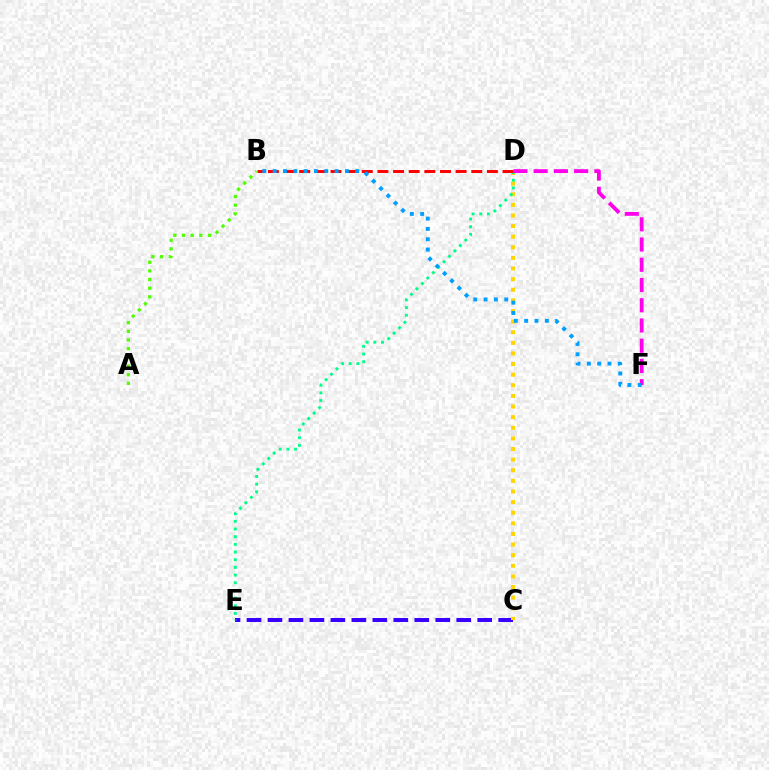{('C', 'E'): [{'color': '#3700ff', 'line_style': 'dashed', 'thickness': 2.85}], ('C', 'D'): [{'color': '#ffd500', 'line_style': 'dotted', 'thickness': 2.88}], ('D', 'E'): [{'color': '#00ff86', 'line_style': 'dotted', 'thickness': 2.08}], ('B', 'D'): [{'color': '#ff0000', 'line_style': 'dashed', 'thickness': 2.12}], ('A', 'B'): [{'color': '#4fff00', 'line_style': 'dotted', 'thickness': 2.36}], ('D', 'F'): [{'color': '#ff00ed', 'line_style': 'dashed', 'thickness': 2.75}], ('B', 'F'): [{'color': '#009eff', 'line_style': 'dotted', 'thickness': 2.81}]}